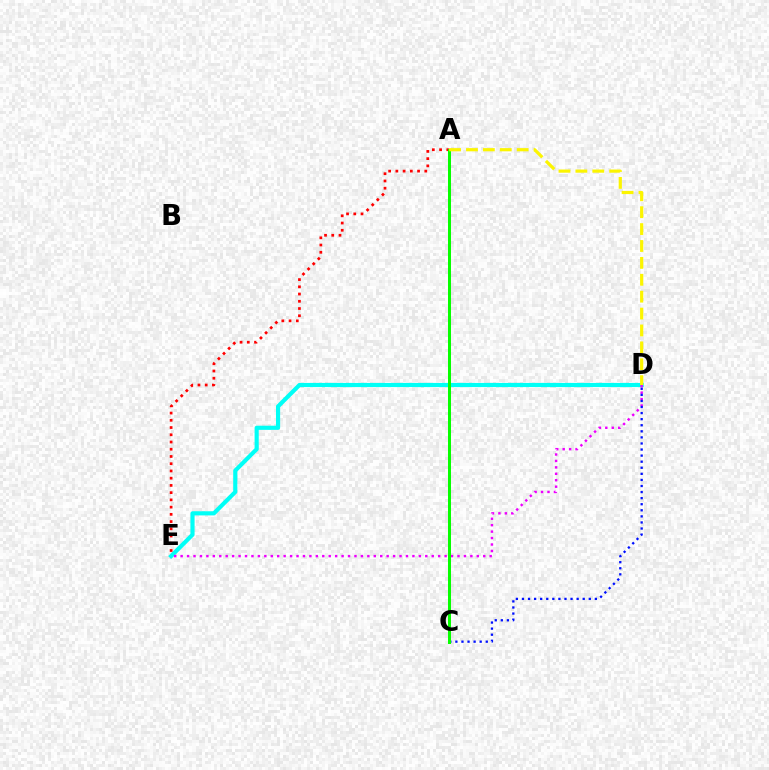{('D', 'E'): [{'color': '#00fff6', 'line_style': 'solid', 'thickness': 2.99}, {'color': '#ee00ff', 'line_style': 'dotted', 'thickness': 1.75}], ('A', 'E'): [{'color': '#ff0000', 'line_style': 'dotted', 'thickness': 1.97}], ('C', 'D'): [{'color': '#0010ff', 'line_style': 'dotted', 'thickness': 1.65}], ('A', 'C'): [{'color': '#08ff00', 'line_style': 'solid', 'thickness': 2.17}], ('A', 'D'): [{'color': '#fcf500', 'line_style': 'dashed', 'thickness': 2.3}]}